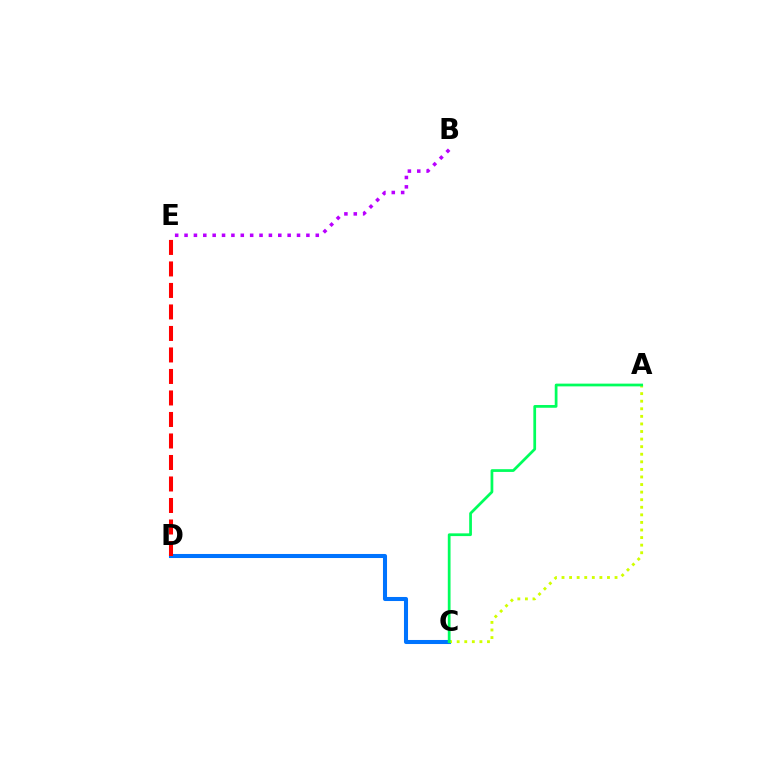{('C', 'D'): [{'color': '#0074ff', 'line_style': 'solid', 'thickness': 2.92}], ('B', 'E'): [{'color': '#b900ff', 'line_style': 'dotted', 'thickness': 2.55}], ('D', 'E'): [{'color': '#ff0000', 'line_style': 'dashed', 'thickness': 2.92}], ('A', 'C'): [{'color': '#d1ff00', 'line_style': 'dotted', 'thickness': 2.06}, {'color': '#00ff5c', 'line_style': 'solid', 'thickness': 1.97}]}